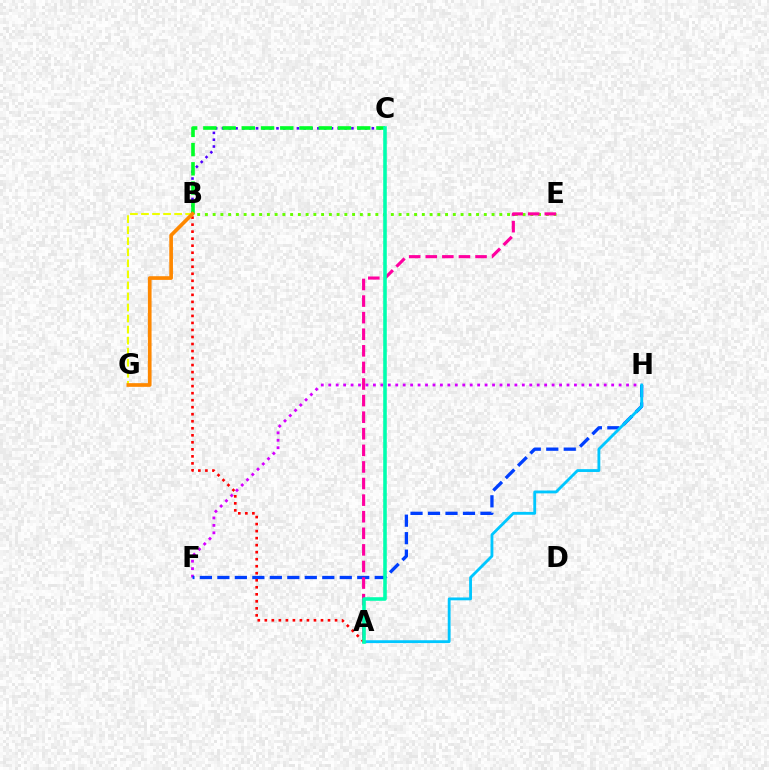{('B', 'C'): [{'color': '#4f00ff', 'line_style': 'dotted', 'thickness': 1.85}, {'color': '#00ff27', 'line_style': 'dashed', 'thickness': 2.61}], ('F', 'H'): [{'color': '#d600ff', 'line_style': 'dotted', 'thickness': 2.02}, {'color': '#003fff', 'line_style': 'dashed', 'thickness': 2.38}], ('B', 'E'): [{'color': '#66ff00', 'line_style': 'dotted', 'thickness': 2.11}], ('B', 'G'): [{'color': '#eeff00', 'line_style': 'dashed', 'thickness': 1.5}, {'color': '#ff8800', 'line_style': 'solid', 'thickness': 2.65}], ('A', 'E'): [{'color': '#ff00a0', 'line_style': 'dashed', 'thickness': 2.25}], ('A', 'H'): [{'color': '#00c7ff', 'line_style': 'solid', 'thickness': 2.04}], ('A', 'B'): [{'color': '#ff0000', 'line_style': 'dotted', 'thickness': 1.91}], ('A', 'C'): [{'color': '#00ffaf', 'line_style': 'solid', 'thickness': 2.58}]}